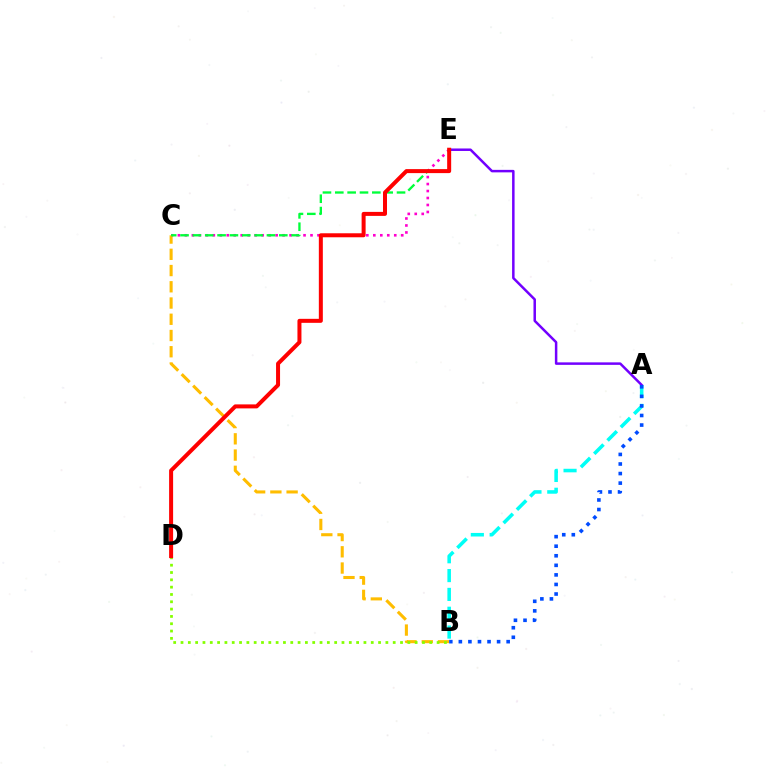{('C', 'E'): [{'color': '#ff00cf', 'line_style': 'dotted', 'thickness': 1.9}, {'color': '#00ff39', 'line_style': 'dashed', 'thickness': 1.68}], ('B', 'C'): [{'color': '#ffbd00', 'line_style': 'dashed', 'thickness': 2.21}], ('A', 'B'): [{'color': '#00fff6', 'line_style': 'dashed', 'thickness': 2.56}, {'color': '#004bff', 'line_style': 'dotted', 'thickness': 2.6}], ('A', 'E'): [{'color': '#7200ff', 'line_style': 'solid', 'thickness': 1.8}], ('B', 'D'): [{'color': '#84ff00', 'line_style': 'dotted', 'thickness': 1.99}], ('D', 'E'): [{'color': '#ff0000', 'line_style': 'solid', 'thickness': 2.88}]}